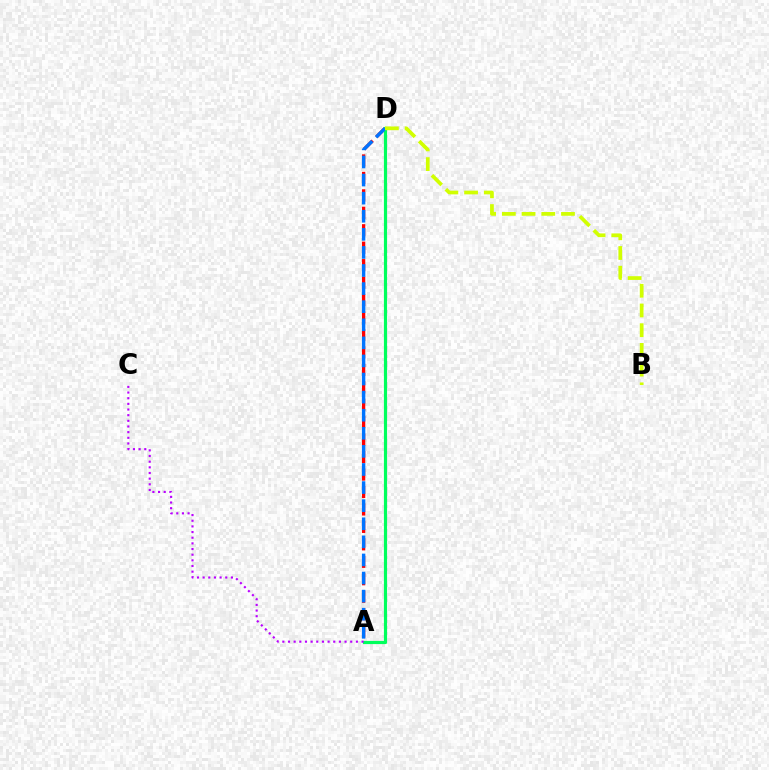{('A', 'D'): [{'color': '#ff0000', 'line_style': 'dashed', 'thickness': 2.37}, {'color': '#00ff5c', 'line_style': 'solid', 'thickness': 2.28}, {'color': '#0074ff', 'line_style': 'dashed', 'thickness': 2.46}], ('B', 'D'): [{'color': '#d1ff00', 'line_style': 'dashed', 'thickness': 2.68}], ('A', 'C'): [{'color': '#b900ff', 'line_style': 'dotted', 'thickness': 1.54}]}